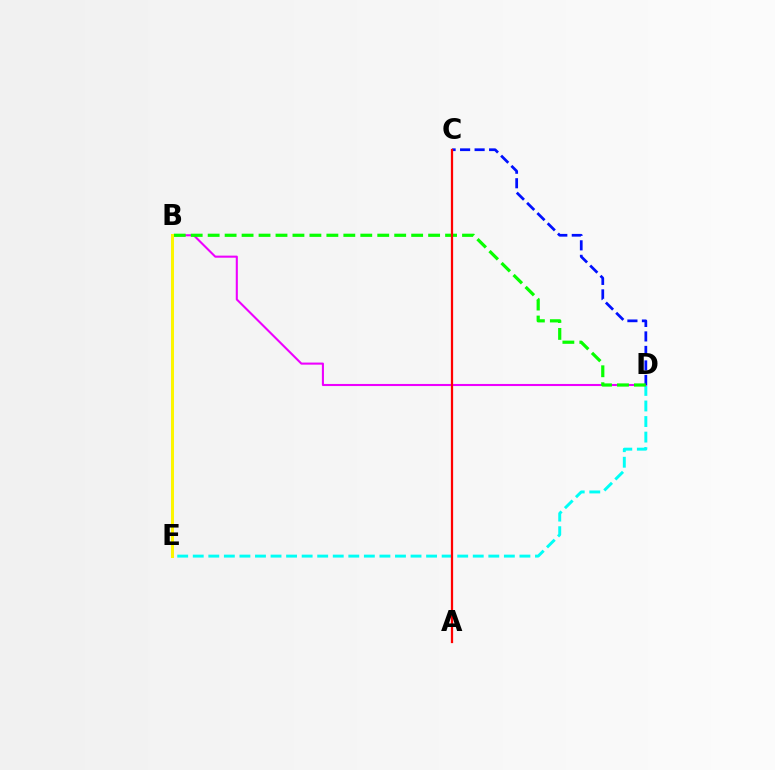{('D', 'E'): [{'color': '#00fff6', 'line_style': 'dashed', 'thickness': 2.11}], ('B', 'D'): [{'color': '#ee00ff', 'line_style': 'solid', 'thickness': 1.5}, {'color': '#08ff00', 'line_style': 'dashed', 'thickness': 2.3}], ('C', 'D'): [{'color': '#0010ff', 'line_style': 'dashed', 'thickness': 1.97}], ('A', 'C'): [{'color': '#ff0000', 'line_style': 'solid', 'thickness': 1.63}], ('B', 'E'): [{'color': '#fcf500', 'line_style': 'solid', 'thickness': 2.17}]}